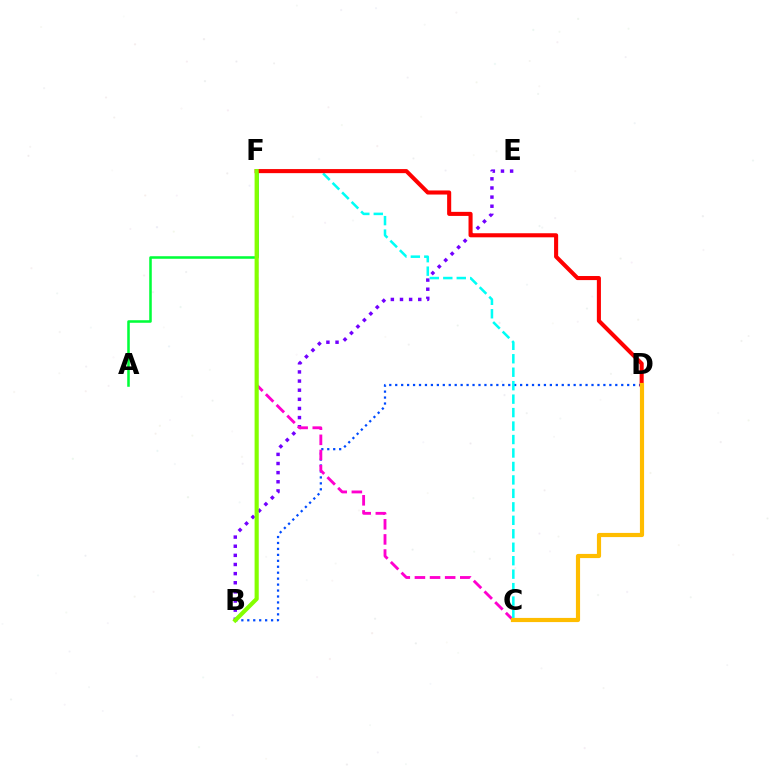{('B', 'D'): [{'color': '#004bff', 'line_style': 'dotted', 'thickness': 1.62}], ('B', 'E'): [{'color': '#7200ff', 'line_style': 'dotted', 'thickness': 2.48}], ('C', 'F'): [{'color': '#ff00cf', 'line_style': 'dashed', 'thickness': 2.05}, {'color': '#00fff6', 'line_style': 'dashed', 'thickness': 1.83}], ('A', 'F'): [{'color': '#00ff39', 'line_style': 'solid', 'thickness': 1.83}], ('D', 'F'): [{'color': '#ff0000', 'line_style': 'solid', 'thickness': 2.93}], ('B', 'F'): [{'color': '#84ff00', 'line_style': 'solid', 'thickness': 2.99}], ('C', 'D'): [{'color': '#ffbd00', 'line_style': 'solid', 'thickness': 3.0}]}